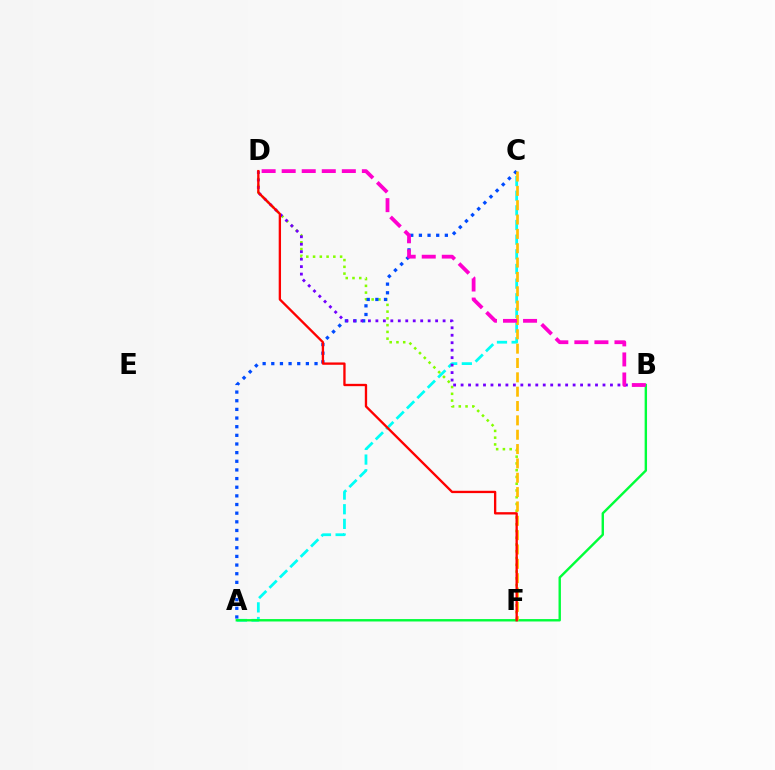{('A', 'C'): [{'color': '#00fff6', 'line_style': 'dashed', 'thickness': 1.99}, {'color': '#004bff', 'line_style': 'dotted', 'thickness': 2.35}], ('D', 'F'): [{'color': '#84ff00', 'line_style': 'dotted', 'thickness': 1.84}, {'color': '#ff0000', 'line_style': 'solid', 'thickness': 1.68}], ('B', 'D'): [{'color': '#7200ff', 'line_style': 'dotted', 'thickness': 2.03}, {'color': '#ff00cf', 'line_style': 'dashed', 'thickness': 2.72}], ('A', 'B'): [{'color': '#00ff39', 'line_style': 'solid', 'thickness': 1.73}], ('C', 'F'): [{'color': '#ffbd00', 'line_style': 'dashed', 'thickness': 1.95}]}